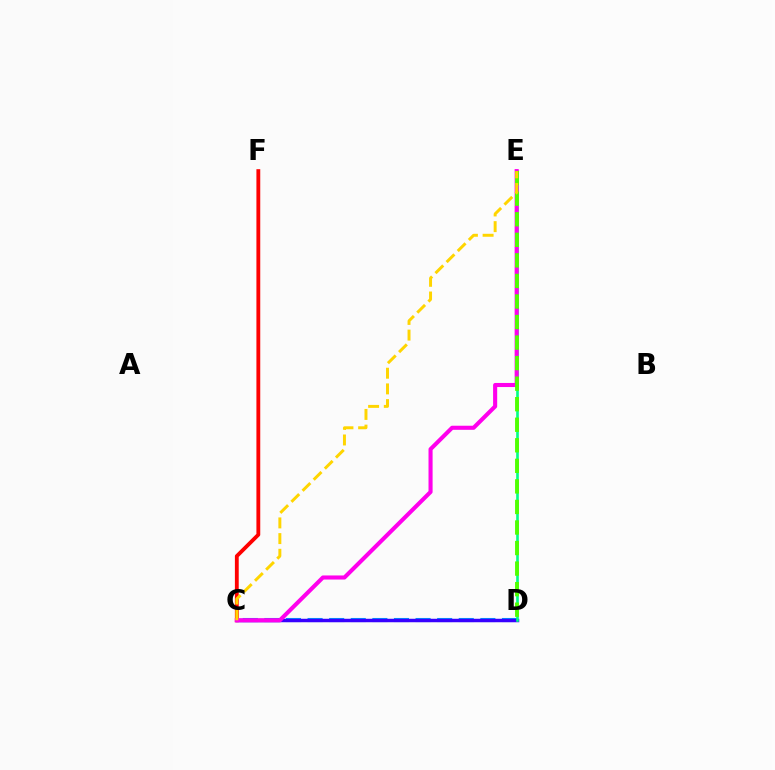{('C', 'D'): [{'color': '#009eff', 'line_style': 'dashed', 'thickness': 2.93}, {'color': '#3700ff', 'line_style': 'solid', 'thickness': 2.5}], ('D', 'E'): [{'color': '#00ff86', 'line_style': 'solid', 'thickness': 1.9}, {'color': '#4fff00', 'line_style': 'dashed', 'thickness': 2.79}], ('C', 'F'): [{'color': '#ff0000', 'line_style': 'solid', 'thickness': 2.76}], ('C', 'E'): [{'color': '#ff00ed', 'line_style': 'solid', 'thickness': 2.94}, {'color': '#ffd500', 'line_style': 'dashed', 'thickness': 2.13}]}